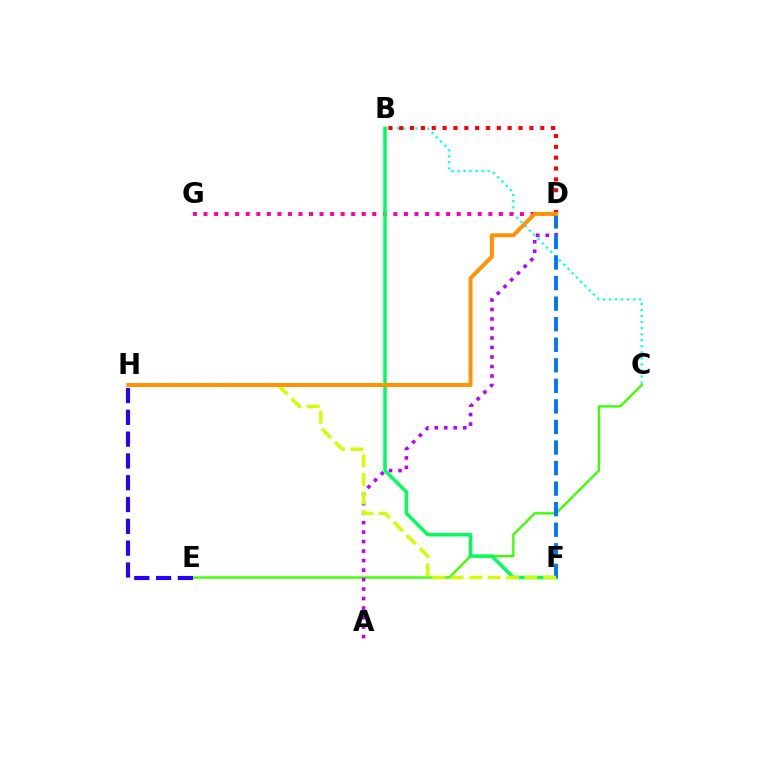{('C', 'E'): [{'color': '#3dff00', 'line_style': 'solid', 'thickness': 1.69}], ('A', 'D'): [{'color': '#b900ff', 'line_style': 'dotted', 'thickness': 2.58}], ('B', 'C'): [{'color': '#00fff6', 'line_style': 'dotted', 'thickness': 1.64}], ('B', 'D'): [{'color': '#ff0000', 'line_style': 'dotted', 'thickness': 2.95}], ('D', 'G'): [{'color': '#ff00ac', 'line_style': 'dotted', 'thickness': 2.87}], ('B', 'F'): [{'color': '#00ff5c', 'line_style': 'solid', 'thickness': 2.52}], ('D', 'F'): [{'color': '#0074ff', 'line_style': 'dashed', 'thickness': 2.79}], ('F', 'H'): [{'color': '#d1ff00', 'line_style': 'dashed', 'thickness': 2.51}], ('D', 'H'): [{'color': '#ff9400', 'line_style': 'solid', 'thickness': 2.86}], ('E', 'H'): [{'color': '#2500ff', 'line_style': 'dashed', 'thickness': 2.96}]}